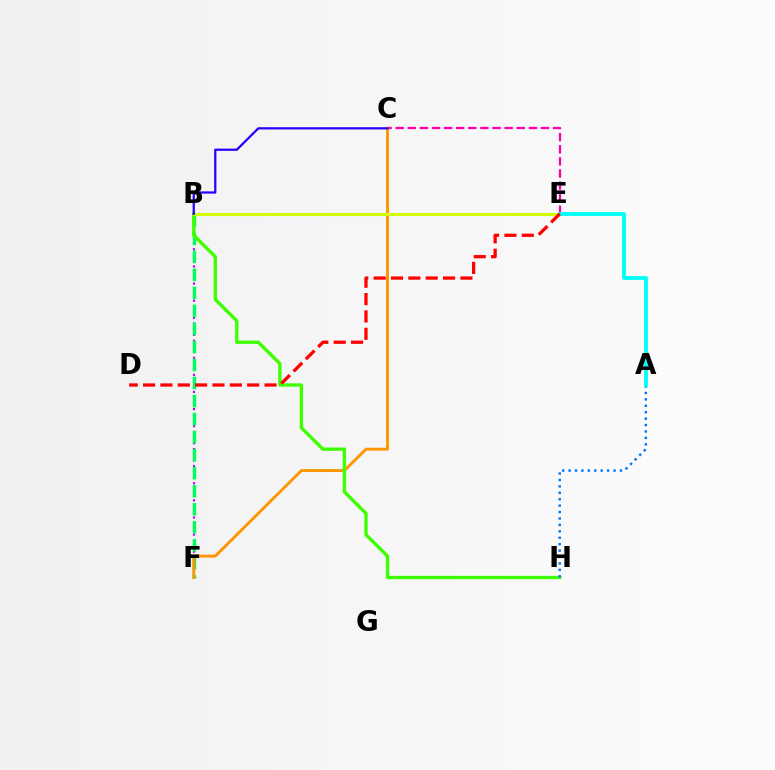{('B', 'F'): [{'color': '#b900ff', 'line_style': 'dotted', 'thickness': 1.55}, {'color': '#00ff5c', 'line_style': 'dashed', 'thickness': 2.45}], ('C', 'E'): [{'color': '#ff00ac', 'line_style': 'dashed', 'thickness': 1.64}], ('C', 'F'): [{'color': '#ff9400', 'line_style': 'solid', 'thickness': 2.06}], ('B', 'H'): [{'color': '#3dff00', 'line_style': 'solid', 'thickness': 2.4}], ('B', 'E'): [{'color': '#d1ff00', 'line_style': 'solid', 'thickness': 2.24}], ('A', 'H'): [{'color': '#0074ff', 'line_style': 'dotted', 'thickness': 1.74}], ('A', 'E'): [{'color': '#00fff6', 'line_style': 'solid', 'thickness': 2.75}], ('D', 'E'): [{'color': '#ff0000', 'line_style': 'dashed', 'thickness': 2.36}], ('B', 'C'): [{'color': '#2500ff', 'line_style': 'solid', 'thickness': 1.61}]}